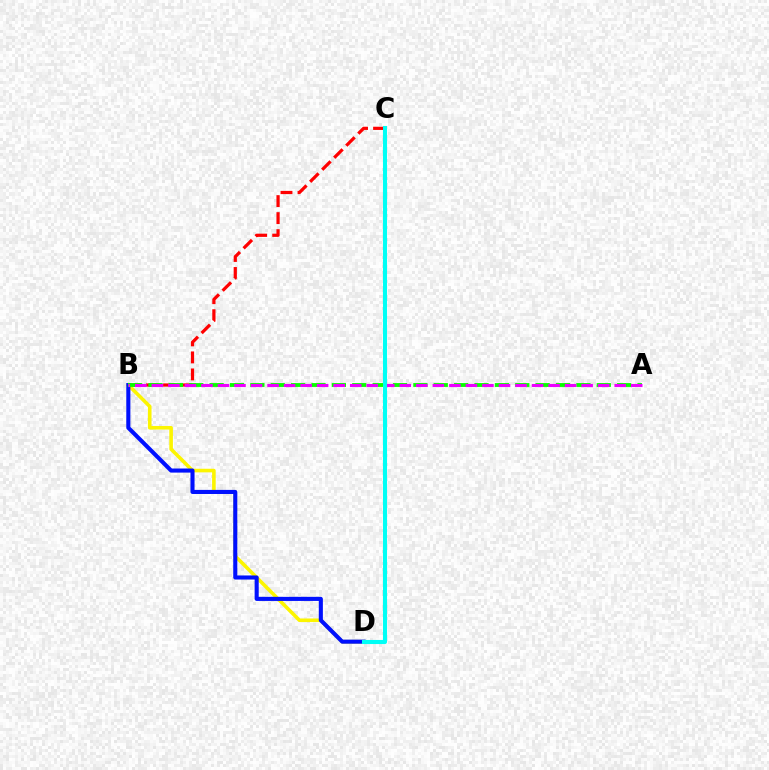{('B', 'C'): [{'color': '#ff0000', 'line_style': 'dashed', 'thickness': 2.31}], ('B', 'D'): [{'color': '#fcf500', 'line_style': 'solid', 'thickness': 2.59}, {'color': '#0010ff', 'line_style': 'solid', 'thickness': 2.94}], ('A', 'B'): [{'color': '#08ff00', 'line_style': 'dashed', 'thickness': 2.77}, {'color': '#ee00ff', 'line_style': 'dashed', 'thickness': 2.25}], ('C', 'D'): [{'color': '#00fff6', 'line_style': 'solid', 'thickness': 2.94}]}